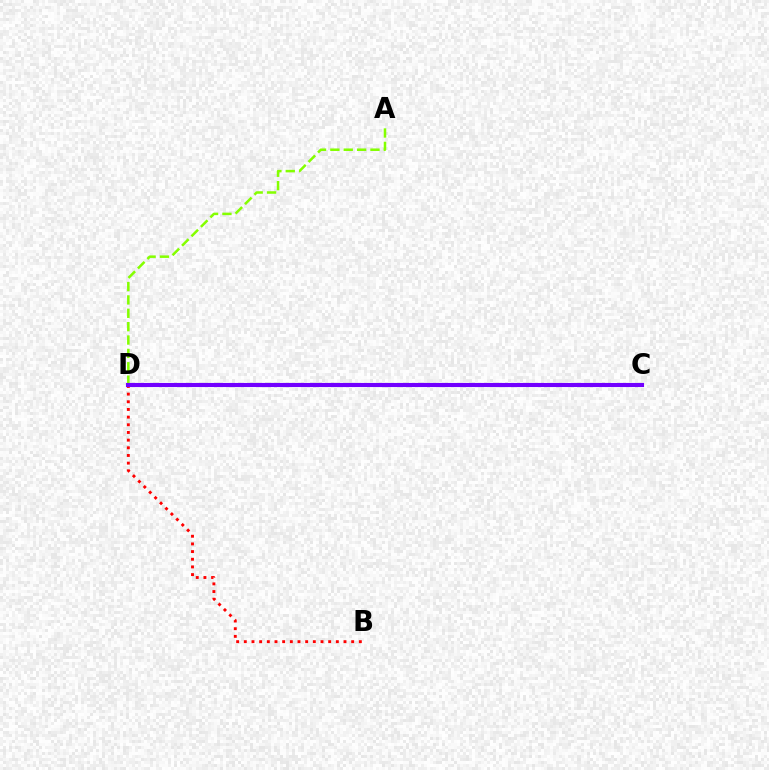{('B', 'D'): [{'color': '#ff0000', 'line_style': 'dotted', 'thickness': 2.08}], ('A', 'D'): [{'color': '#84ff00', 'line_style': 'dashed', 'thickness': 1.82}], ('C', 'D'): [{'color': '#00fff6', 'line_style': 'solid', 'thickness': 2.08}, {'color': '#7200ff', 'line_style': 'solid', 'thickness': 2.95}]}